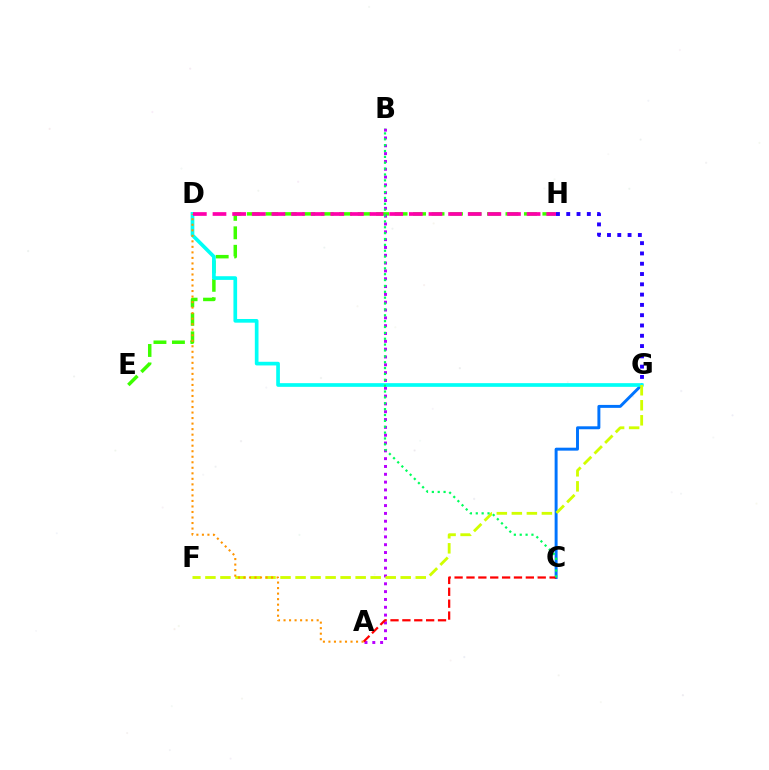{('E', 'H'): [{'color': '#3dff00', 'line_style': 'dashed', 'thickness': 2.51}], ('C', 'G'): [{'color': '#0074ff', 'line_style': 'solid', 'thickness': 2.12}], ('A', 'B'): [{'color': '#b900ff', 'line_style': 'dotted', 'thickness': 2.13}], ('D', 'G'): [{'color': '#00fff6', 'line_style': 'solid', 'thickness': 2.65}], ('A', 'C'): [{'color': '#ff0000', 'line_style': 'dashed', 'thickness': 1.61}], ('F', 'G'): [{'color': '#d1ff00', 'line_style': 'dashed', 'thickness': 2.04}], ('A', 'D'): [{'color': '#ff9400', 'line_style': 'dotted', 'thickness': 1.5}], ('D', 'H'): [{'color': '#ff00ac', 'line_style': 'dashed', 'thickness': 2.67}], ('B', 'C'): [{'color': '#00ff5c', 'line_style': 'dotted', 'thickness': 1.59}], ('G', 'H'): [{'color': '#2500ff', 'line_style': 'dotted', 'thickness': 2.8}]}